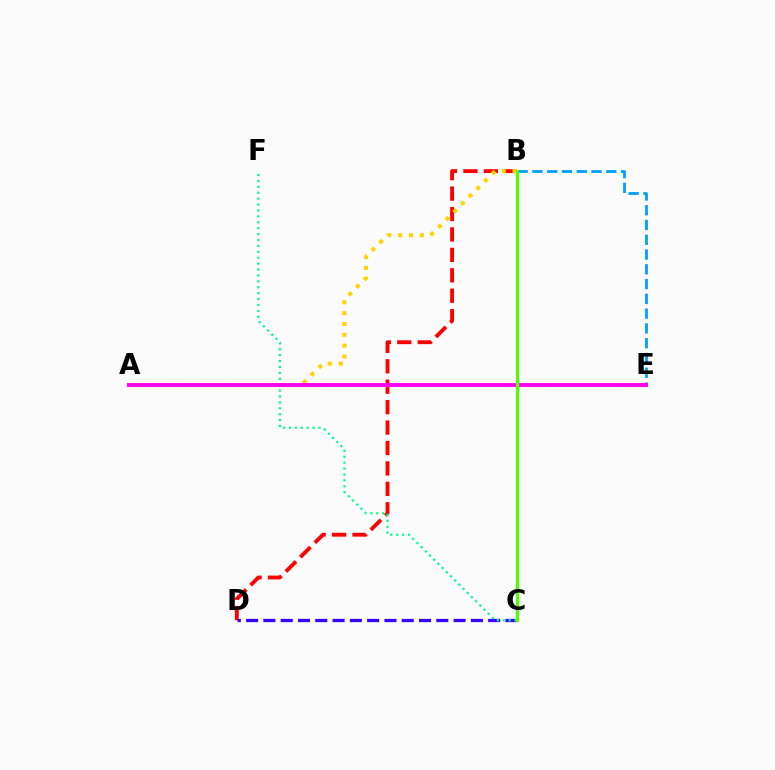{('B', 'D'): [{'color': '#ff0000', 'line_style': 'dashed', 'thickness': 2.78}], ('C', 'D'): [{'color': '#3700ff', 'line_style': 'dashed', 'thickness': 2.35}], ('C', 'F'): [{'color': '#00ff86', 'line_style': 'dotted', 'thickness': 1.61}], ('A', 'B'): [{'color': '#ffd500', 'line_style': 'dotted', 'thickness': 2.95}], ('B', 'E'): [{'color': '#009eff', 'line_style': 'dashed', 'thickness': 2.01}], ('A', 'E'): [{'color': '#ff00ed', 'line_style': 'solid', 'thickness': 2.81}], ('B', 'C'): [{'color': '#4fff00', 'line_style': 'solid', 'thickness': 2.27}]}